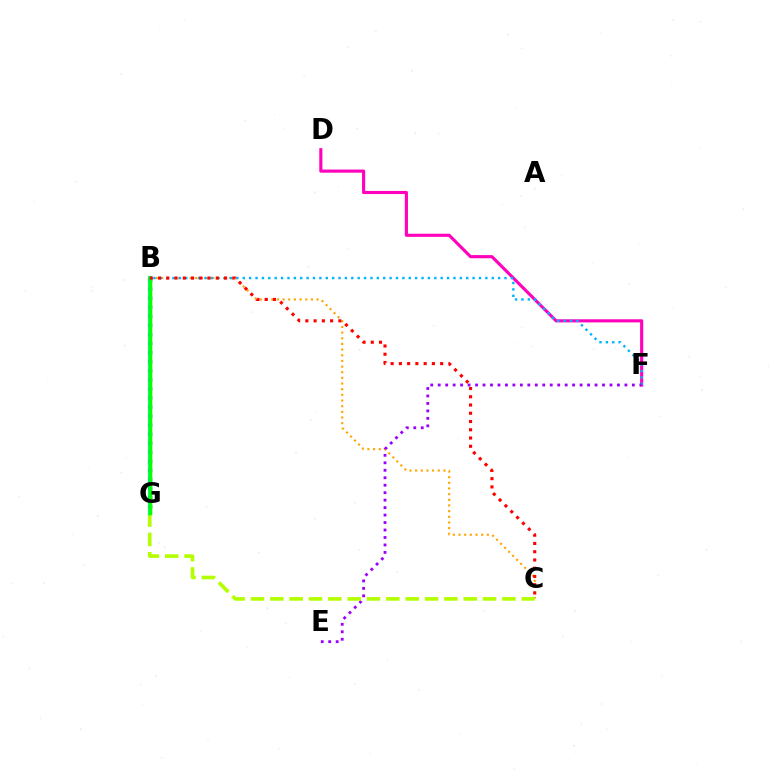{('D', 'F'): [{'color': '#ff00bd', 'line_style': 'solid', 'thickness': 2.25}], ('B', 'C'): [{'color': '#ffa500', 'line_style': 'dotted', 'thickness': 1.54}, {'color': '#ff0000', 'line_style': 'dotted', 'thickness': 2.24}], ('B', 'F'): [{'color': '#00b5ff', 'line_style': 'dotted', 'thickness': 1.73}], ('E', 'F'): [{'color': '#9b00ff', 'line_style': 'dotted', 'thickness': 2.03}], ('C', 'G'): [{'color': '#b3ff00', 'line_style': 'dashed', 'thickness': 2.63}], ('B', 'G'): [{'color': '#00ff9d', 'line_style': 'solid', 'thickness': 2.99}, {'color': '#0010ff', 'line_style': 'dotted', 'thickness': 2.46}, {'color': '#08ff00', 'line_style': 'solid', 'thickness': 2.52}]}